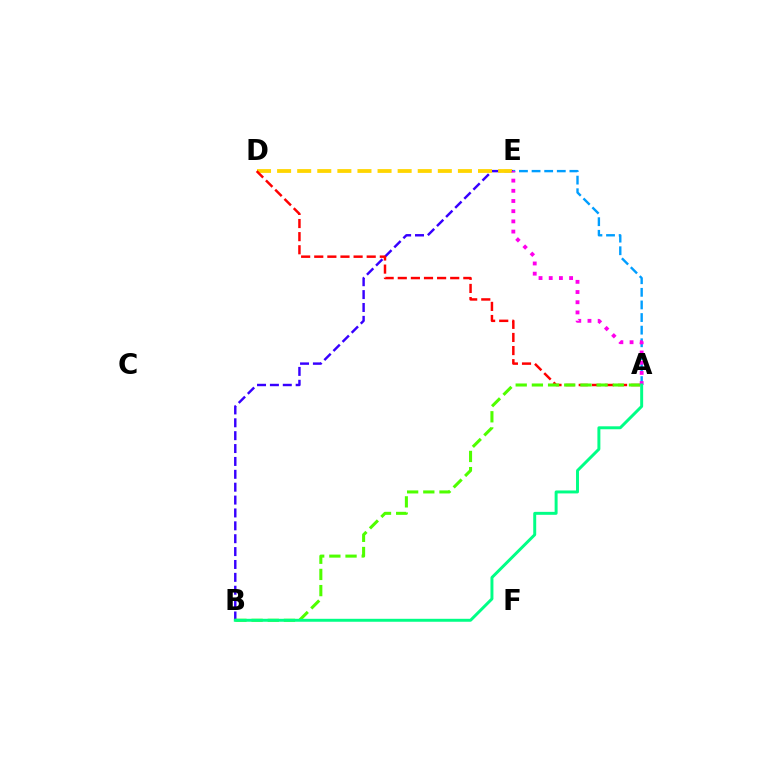{('A', 'E'): [{'color': '#009eff', 'line_style': 'dashed', 'thickness': 1.71}, {'color': '#ff00ed', 'line_style': 'dotted', 'thickness': 2.77}], ('B', 'E'): [{'color': '#3700ff', 'line_style': 'dashed', 'thickness': 1.75}], ('D', 'E'): [{'color': '#ffd500', 'line_style': 'dashed', 'thickness': 2.73}], ('A', 'D'): [{'color': '#ff0000', 'line_style': 'dashed', 'thickness': 1.78}], ('A', 'B'): [{'color': '#4fff00', 'line_style': 'dashed', 'thickness': 2.2}, {'color': '#00ff86', 'line_style': 'solid', 'thickness': 2.13}]}